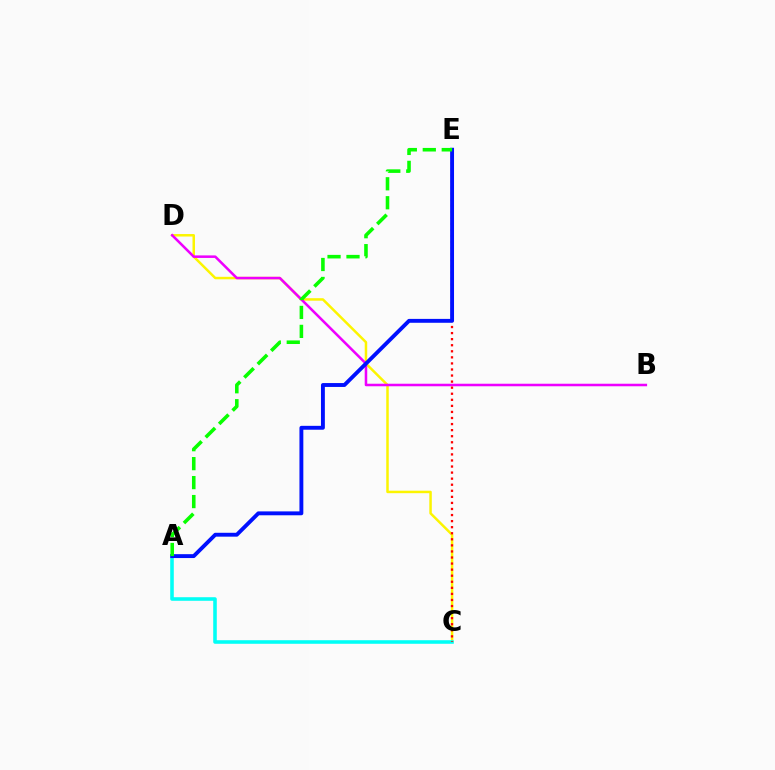{('C', 'D'): [{'color': '#fcf500', 'line_style': 'solid', 'thickness': 1.79}], ('B', 'D'): [{'color': '#ee00ff', 'line_style': 'solid', 'thickness': 1.83}], ('A', 'C'): [{'color': '#00fff6', 'line_style': 'solid', 'thickness': 2.57}], ('C', 'E'): [{'color': '#ff0000', 'line_style': 'dotted', 'thickness': 1.65}], ('A', 'E'): [{'color': '#0010ff', 'line_style': 'solid', 'thickness': 2.8}, {'color': '#08ff00', 'line_style': 'dashed', 'thickness': 2.58}]}